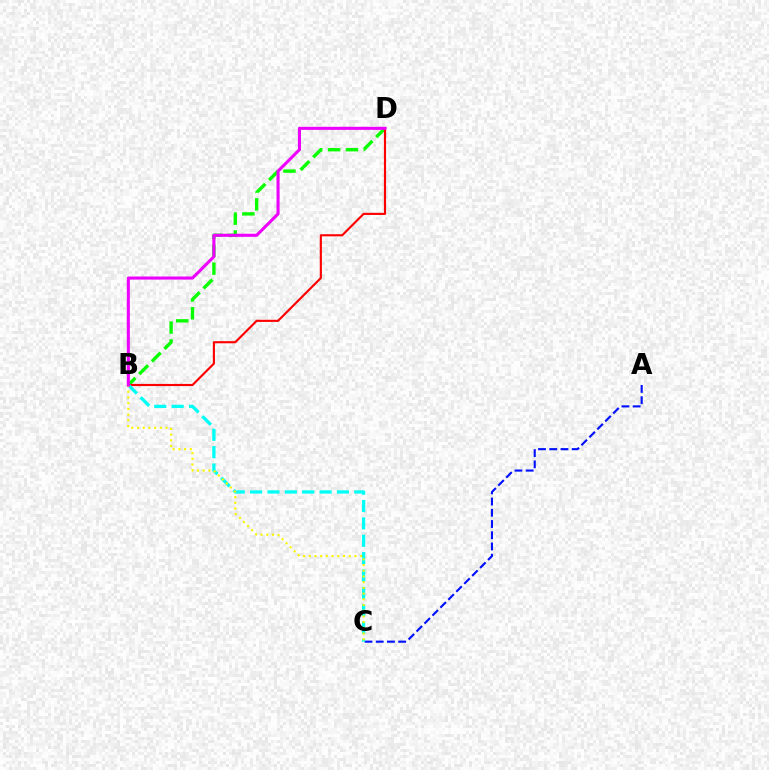{('B', 'D'): [{'color': '#08ff00', 'line_style': 'dashed', 'thickness': 2.42}, {'color': '#ff0000', 'line_style': 'solid', 'thickness': 1.54}, {'color': '#ee00ff', 'line_style': 'solid', 'thickness': 2.22}], ('A', 'C'): [{'color': '#0010ff', 'line_style': 'dashed', 'thickness': 1.53}], ('B', 'C'): [{'color': '#00fff6', 'line_style': 'dashed', 'thickness': 2.36}, {'color': '#fcf500', 'line_style': 'dotted', 'thickness': 1.55}]}